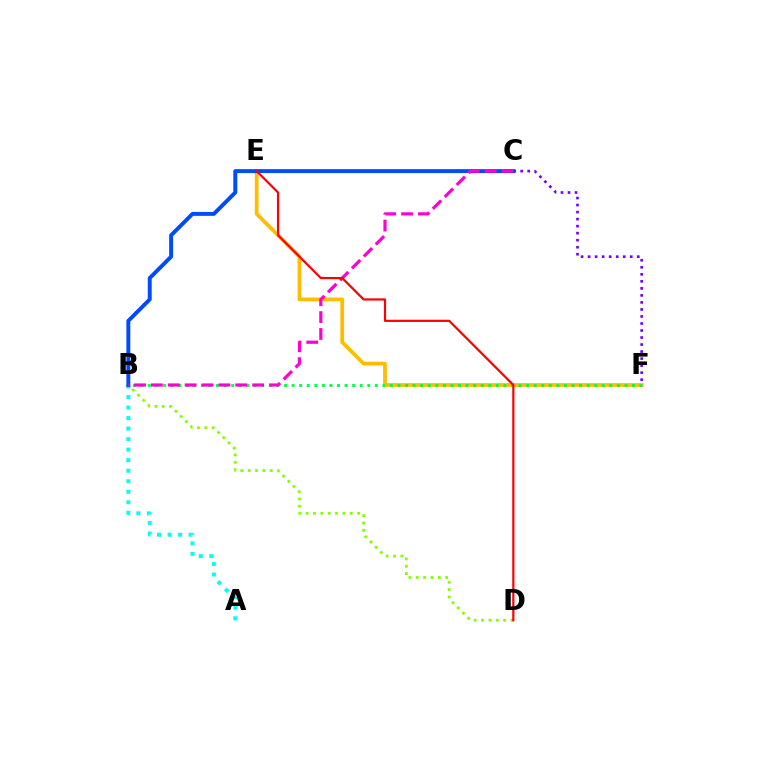{('C', 'F'): [{'color': '#7200ff', 'line_style': 'dotted', 'thickness': 1.91}], ('E', 'F'): [{'color': '#ffbd00', 'line_style': 'solid', 'thickness': 2.71}], ('A', 'B'): [{'color': '#00fff6', 'line_style': 'dotted', 'thickness': 2.86}], ('B', 'D'): [{'color': '#84ff00', 'line_style': 'dotted', 'thickness': 2.0}], ('B', 'C'): [{'color': '#004bff', 'line_style': 'solid', 'thickness': 2.83}, {'color': '#ff00cf', 'line_style': 'dashed', 'thickness': 2.29}], ('B', 'F'): [{'color': '#00ff39', 'line_style': 'dotted', 'thickness': 2.06}], ('D', 'E'): [{'color': '#ff0000', 'line_style': 'solid', 'thickness': 1.59}]}